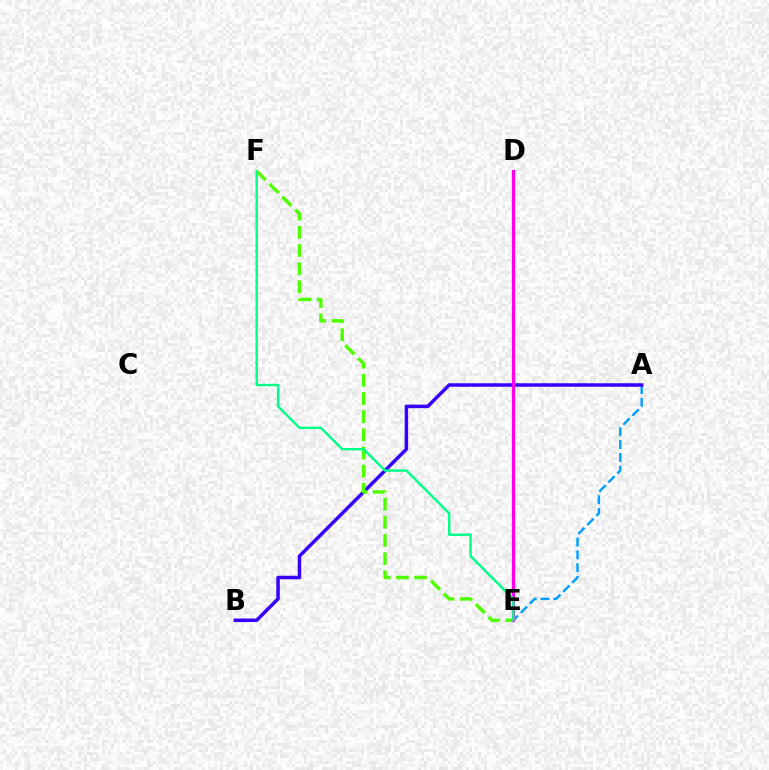{('D', 'E'): [{'color': '#ff0000', 'line_style': 'dashed', 'thickness': 2.1}, {'color': '#ffd500', 'line_style': 'dotted', 'thickness': 2.02}, {'color': '#ff00ed', 'line_style': 'solid', 'thickness': 2.37}], ('A', 'E'): [{'color': '#009eff', 'line_style': 'dashed', 'thickness': 1.74}], ('A', 'B'): [{'color': '#3700ff', 'line_style': 'solid', 'thickness': 2.52}], ('E', 'F'): [{'color': '#4fff00', 'line_style': 'dashed', 'thickness': 2.47}, {'color': '#00ff86', 'line_style': 'solid', 'thickness': 1.73}]}